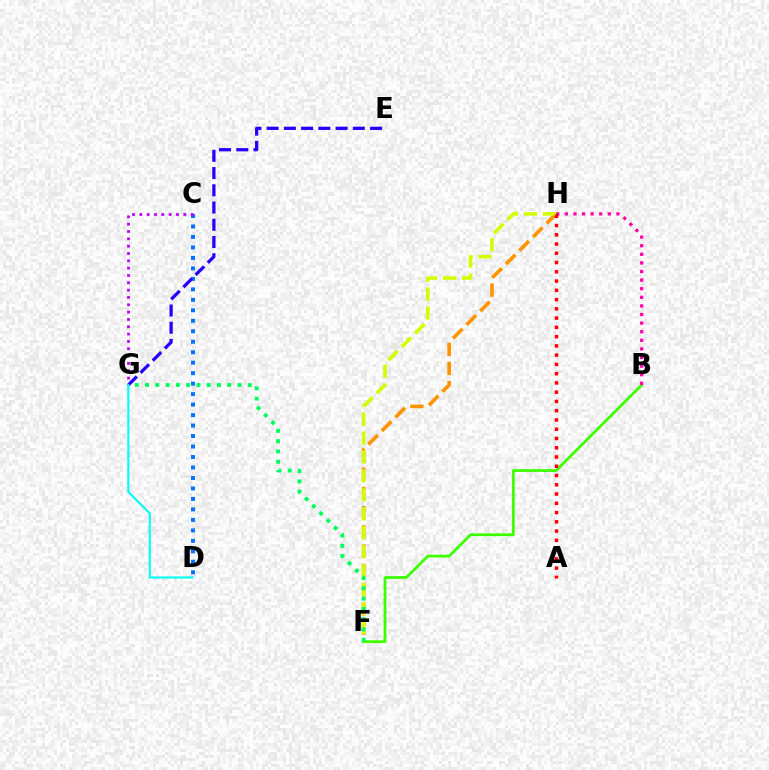{('C', 'D'): [{'color': '#0074ff', 'line_style': 'dotted', 'thickness': 2.85}], ('F', 'H'): [{'color': '#ff9400', 'line_style': 'dashed', 'thickness': 2.61}, {'color': '#d1ff00', 'line_style': 'dashed', 'thickness': 2.57}], ('B', 'F'): [{'color': '#3dff00', 'line_style': 'solid', 'thickness': 2.01}], ('B', 'H'): [{'color': '#ff00ac', 'line_style': 'dotted', 'thickness': 2.34}], ('E', 'G'): [{'color': '#2500ff', 'line_style': 'dashed', 'thickness': 2.34}], ('C', 'G'): [{'color': '#b900ff', 'line_style': 'dotted', 'thickness': 1.99}], ('F', 'G'): [{'color': '#00ff5c', 'line_style': 'dotted', 'thickness': 2.79}], ('A', 'H'): [{'color': '#ff0000', 'line_style': 'dotted', 'thickness': 2.52}], ('D', 'G'): [{'color': '#00fff6', 'line_style': 'solid', 'thickness': 1.52}]}